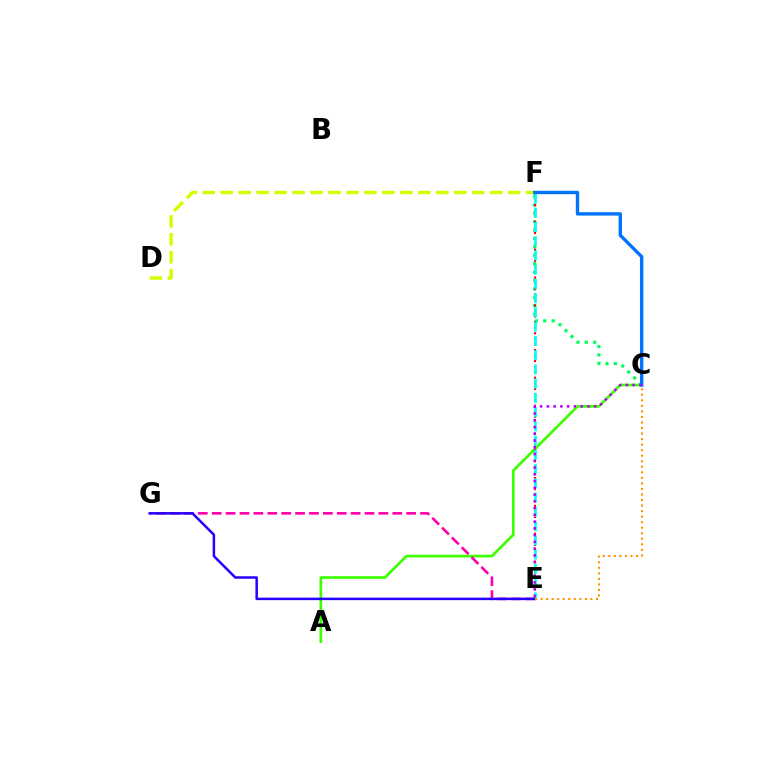{('A', 'C'): [{'color': '#3dff00', 'line_style': 'solid', 'thickness': 1.93}], ('C', 'F'): [{'color': '#00ff5c', 'line_style': 'dotted', 'thickness': 2.28}, {'color': '#0074ff', 'line_style': 'solid', 'thickness': 2.44}], ('D', 'F'): [{'color': '#d1ff00', 'line_style': 'dashed', 'thickness': 2.44}], ('E', 'F'): [{'color': '#ff0000', 'line_style': 'dotted', 'thickness': 1.51}, {'color': '#00fff6', 'line_style': 'dashed', 'thickness': 1.94}], ('E', 'G'): [{'color': '#ff00ac', 'line_style': 'dashed', 'thickness': 1.89}, {'color': '#2500ff', 'line_style': 'solid', 'thickness': 1.8}], ('C', 'E'): [{'color': '#b900ff', 'line_style': 'dotted', 'thickness': 1.84}, {'color': '#ff9400', 'line_style': 'dotted', 'thickness': 1.5}]}